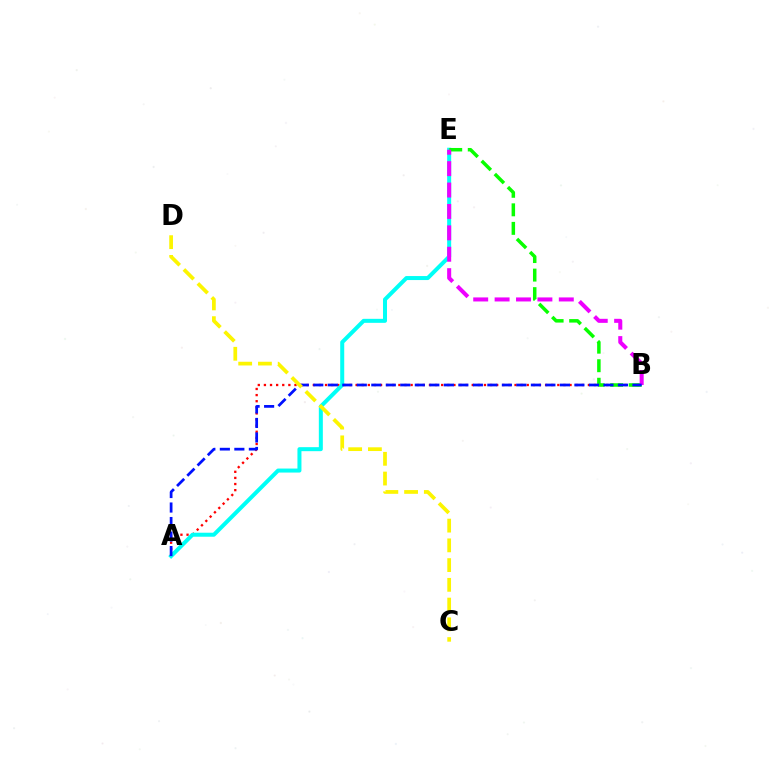{('A', 'B'): [{'color': '#ff0000', 'line_style': 'dotted', 'thickness': 1.66}, {'color': '#0010ff', 'line_style': 'dashed', 'thickness': 1.97}], ('A', 'E'): [{'color': '#00fff6', 'line_style': 'solid', 'thickness': 2.89}], ('B', 'E'): [{'color': '#08ff00', 'line_style': 'dashed', 'thickness': 2.52}, {'color': '#ee00ff', 'line_style': 'dashed', 'thickness': 2.91}], ('C', 'D'): [{'color': '#fcf500', 'line_style': 'dashed', 'thickness': 2.68}]}